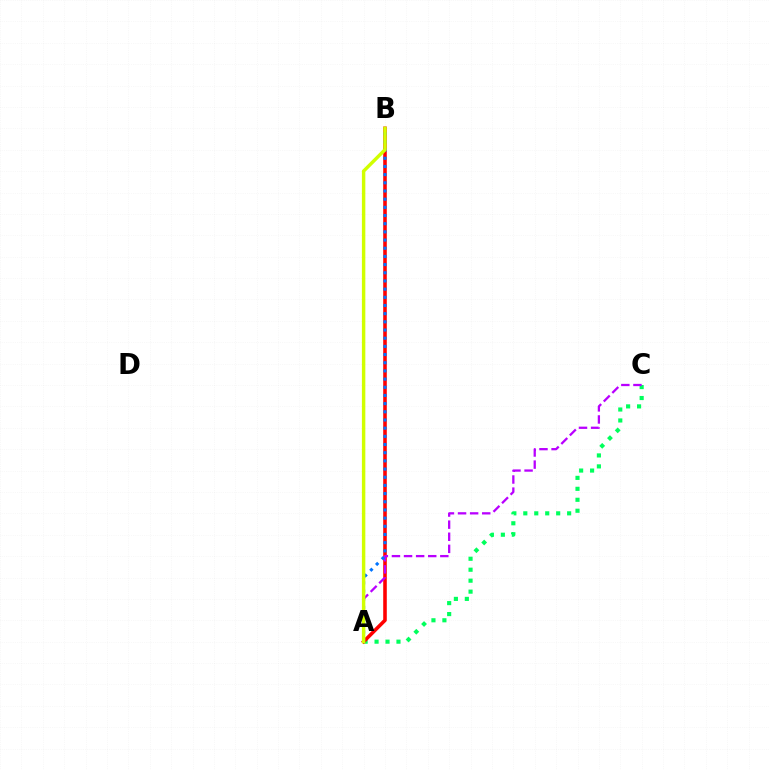{('A', 'C'): [{'color': '#00ff5c', 'line_style': 'dotted', 'thickness': 2.98}, {'color': '#b900ff', 'line_style': 'dashed', 'thickness': 1.64}], ('A', 'B'): [{'color': '#ff0000', 'line_style': 'solid', 'thickness': 2.57}, {'color': '#0074ff', 'line_style': 'dotted', 'thickness': 2.22}, {'color': '#d1ff00', 'line_style': 'solid', 'thickness': 2.47}]}